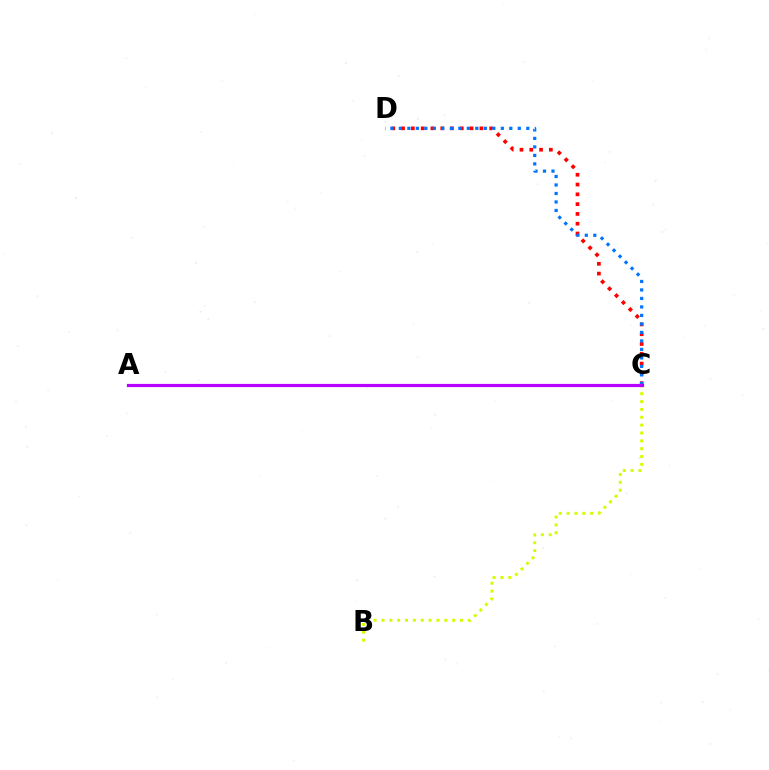{('B', 'C'): [{'color': '#d1ff00', 'line_style': 'dotted', 'thickness': 2.13}], ('C', 'D'): [{'color': '#ff0000', 'line_style': 'dotted', 'thickness': 2.66}, {'color': '#0074ff', 'line_style': 'dotted', 'thickness': 2.31}], ('A', 'C'): [{'color': '#00ff5c', 'line_style': 'dashed', 'thickness': 2.08}, {'color': '#b900ff', 'line_style': 'solid', 'thickness': 2.3}]}